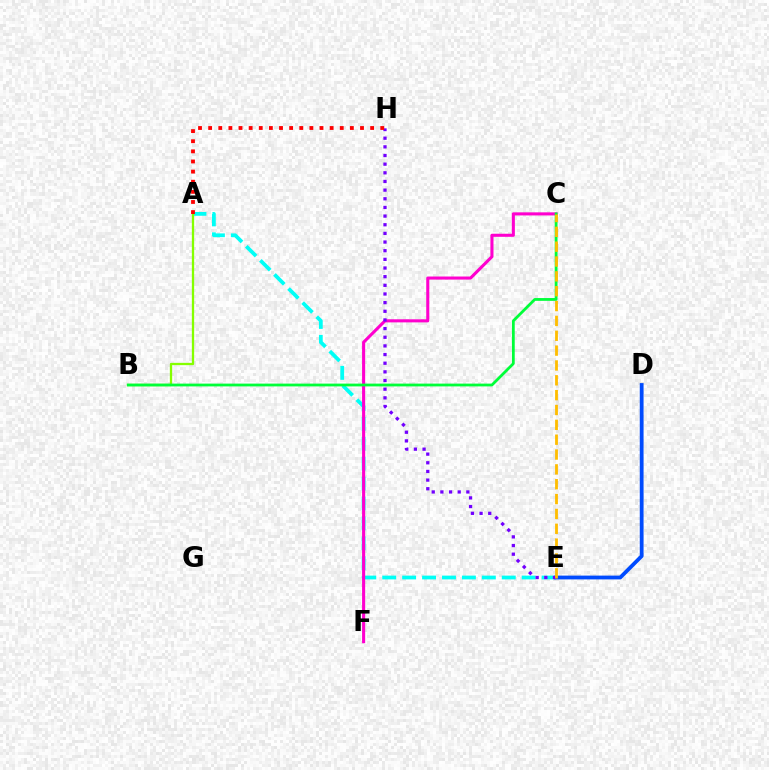{('A', 'E'): [{'color': '#00fff6', 'line_style': 'dashed', 'thickness': 2.71}], ('D', 'E'): [{'color': '#004bff', 'line_style': 'solid', 'thickness': 2.73}], ('C', 'F'): [{'color': '#ff00cf', 'line_style': 'solid', 'thickness': 2.22}], ('A', 'B'): [{'color': '#84ff00', 'line_style': 'solid', 'thickness': 1.65}], ('E', 'H'): [{'color': '#7200ff', 'line_style': 'dotted', 'thickness': 2.35}], ('B', 'C'): [{'color': '#00ff39', 'line_style': 'solid', 'thickness': 2.01}], ('C', 'E'): [{'color': '#ffbd00', 'line_style': 'dashed', 'thickness': 2.02}], ('A', 'H'): [{'color': '#ff0000', 'line_style': 'dotted', 'thickness': 2.75}]}